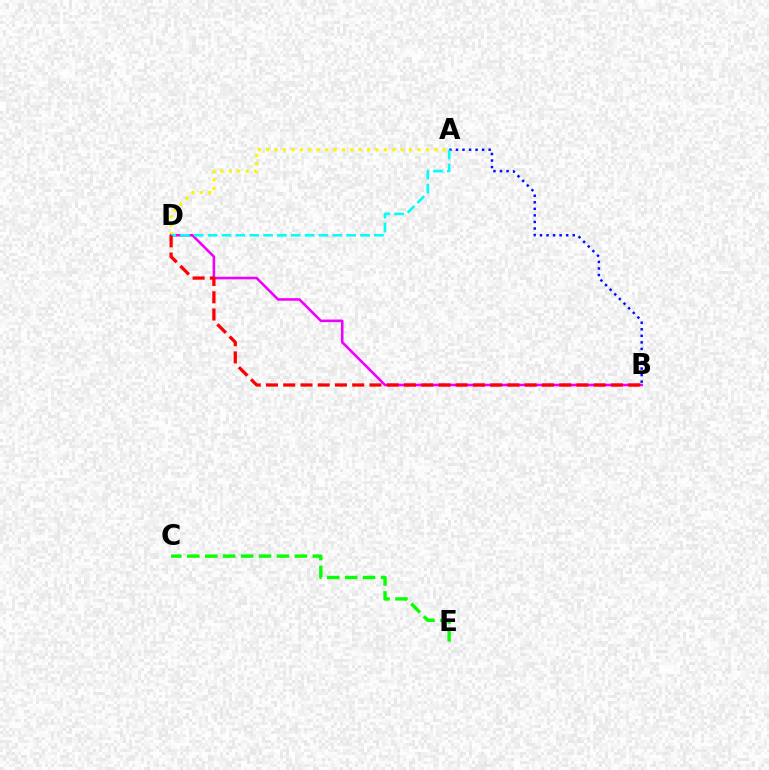{('A', 'B'): [{'color': '#0010ff', 'line_style': 'dotted', 'thickness': 1.78}], ('C', 'E'): [{'color': '#08ff00', 'line_style': 'dashed', 'thickness': 2.43}], ('A', 'D'): [{'color': '#fcf500', 'line_style': 'dotted', 'thickness': 2.28}, {'color': '#00fff6', 'line_style': 'dashed', 'thickness': 1.88}], ('B', 'D'): [{'color': '#ee00ff', 'line_style': 'solid', 'thickness': 1.85}, {'color': '#ff0000', 'line_style': 'dashed', 'thickness': 2.34}]}